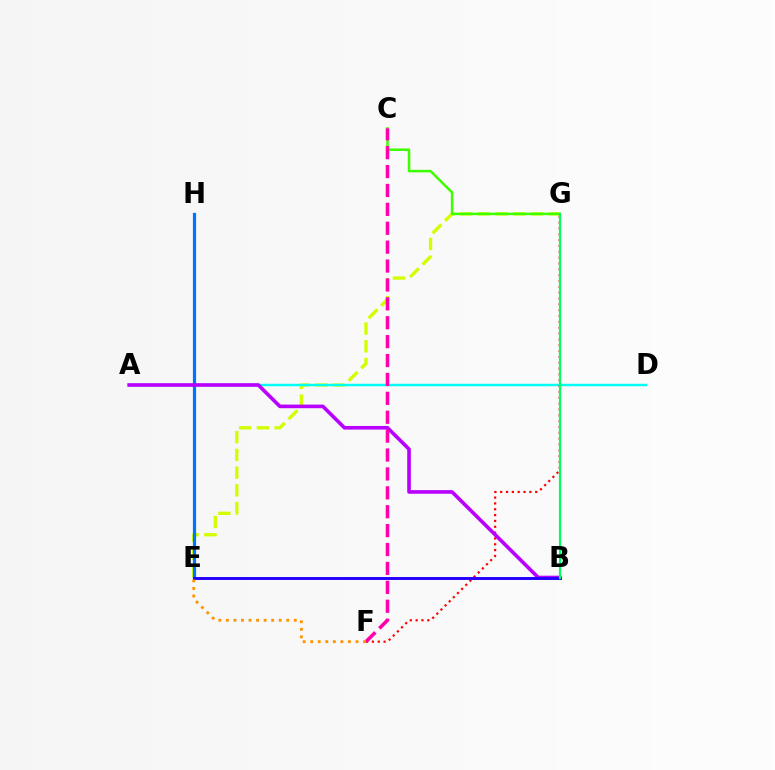{('E', 'G'): [{'color': '#d1ff00', 'line_style': 'dashed', 'thickness': 2.41}], ('A', 'D'): [{'color': '#00fff6', 'line_style': 'solid', 'thickness': 1.75}], ('C', 'G'): [{'color': '#3dff00', 'line_style': 'solid', 'thickness': 1.81}], ('E', 'H'): [{'color': '#0074ff', 'line_style': 'solid', 'thickness': 2.31}], ('F', 'G'): [{'color': '#ff0000', 'line_style': 'dotted', 'thickness': 1.59}], ('A', 'B'): [{'color': '#b900ff', 'line_style': 'solid', 'thickness': 2.61}], ('B', 'E'): [{'color': '#2500ff', 'line_style': 'solid', 'thickness': 2.11}], ('C', 'F'): [{'color': '#ff00ac', 'line_style': 'dashed', 'thickness': 2.57}], ('B', 'G'): [{'color': '#00ff5c', 'line_style': 'solid', 'thickness': 1.58}], ('E', 'F'): [{'color': '#ff9400', 'line_style': 'dotted', 'thickness': 2.05}]}